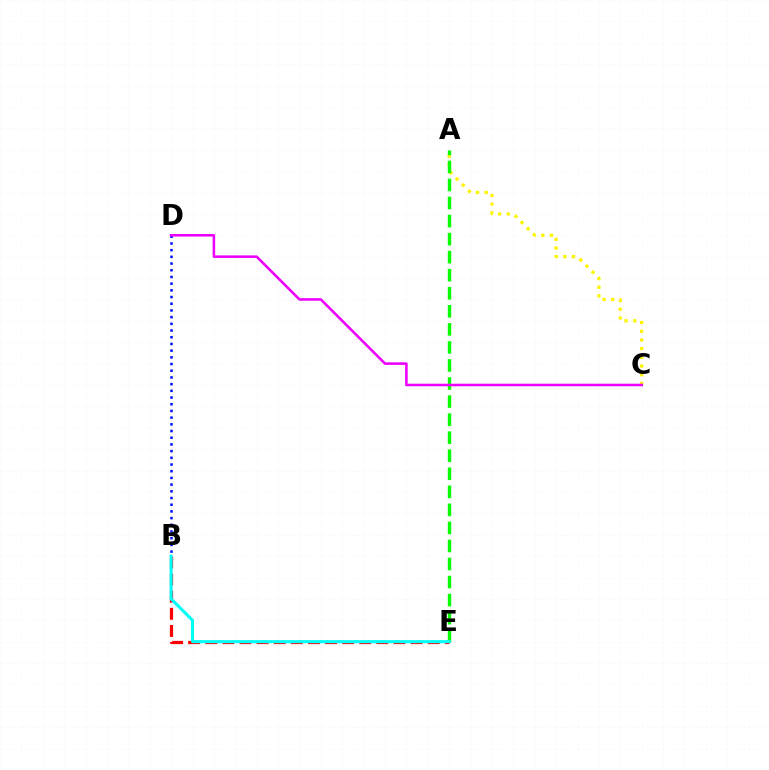{('B', 'E'): [{'color': '#ff0000', 'line_style': 'dashed', 'thickness': 2.32}, {'color': '#00fff6', 'line_style': 'solid', 'thickness': 2.21}], ('A', 'C'): [{'color': '#fcf500', 'line_style': 'dotted', 'thickness': 2.36}], ('A', 'E'): [{'color': '#08ff00', 'line_style': 'dashed', 'thickness': 2.45}], ('B', 'D'): [{'color': '#0010ff', 'line_style': 'dotted', 'thickness': 1.82}], ('C', 'D'): [{'color': '#ee00ff', 'line_style': 'solid', 'thickness': 1.85}]}